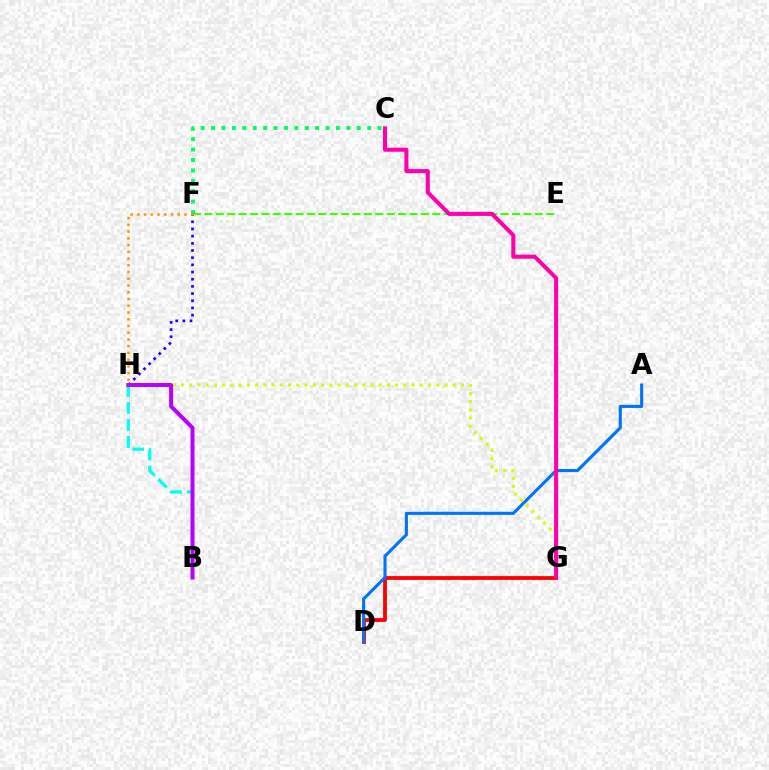{('F', 'H'): [{'color': '#2500ff', 'line_style': 'dotted', 'thickness': 1.95}, {'color': '#ff9400', 'line_style': 'dotted', 'thickness': 1.83}], ('D', 'G'): [{'color': '#ff0000', 'line_style': 'solid', 'thickness': 2.74}], ('E', 'F'): [{'color': '#3dff00', 'line_style': 'dashed', 'thickness': 1.55}], ('A', 'D'): [{'color': '#0074ff', 'line_style': 'solid', 'thickness': 2.24}], ('G', 'H'): [{'color': '#d1ff00', 'line_style': 'dotted', 'thickness': 2.24}], ('B', 'H'): [{'color': '#00fff6', 'line_style': 'dashed', 'thickness': 2.31}, {'color': '#b900ff', 'line_style': 'solid', 'thickness': 2.87}], ('C', 'F'): [{'color': '#00ff5c', 'line_style': 'dotted', 'thickness': 2.83}], ('C', 'G'): [{'color': '#ff00ac', 'line_style': 'solid', 'thickness': 2.92}]}